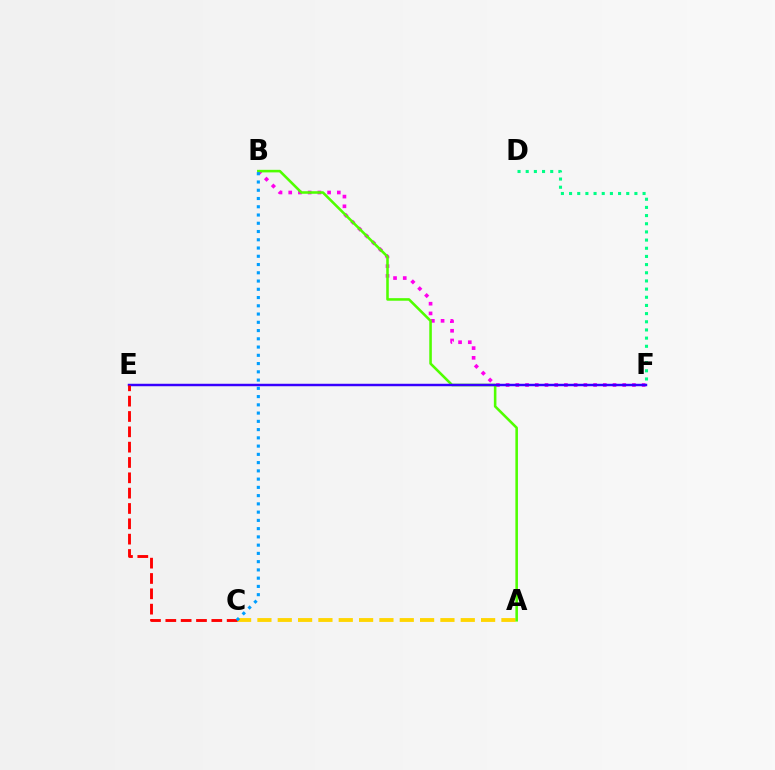{('B', 'F'): [{'color': '#ff00ed', 'line_style': 'dotted', 'thickness': 2.64}], ('A', 'C'): [{'color': '#ffd500', 'line_style': 'dashed', 'thickness': 2.76}], ('D', 'F'): [{'color': '#00ff86', 'line_style': 'dotted', 'thickness': 2.22}], ('A', 'B'): [{'color': '#4fff00', 'line_style': 'solid', 'thickness': 1.85}], ('E', 'F'): [{'color': '#3700ff', 'line_style': 'solid', 'thickness': 1.77}], ('C', 'E'): [{'color': '#ff0000', 'line_style': 'dashed', 'thickness': 2.08}], ('B', 'C'): [{'color': '#009eff', 'line_style': 'dotted', 'thickness': 2.24}]}